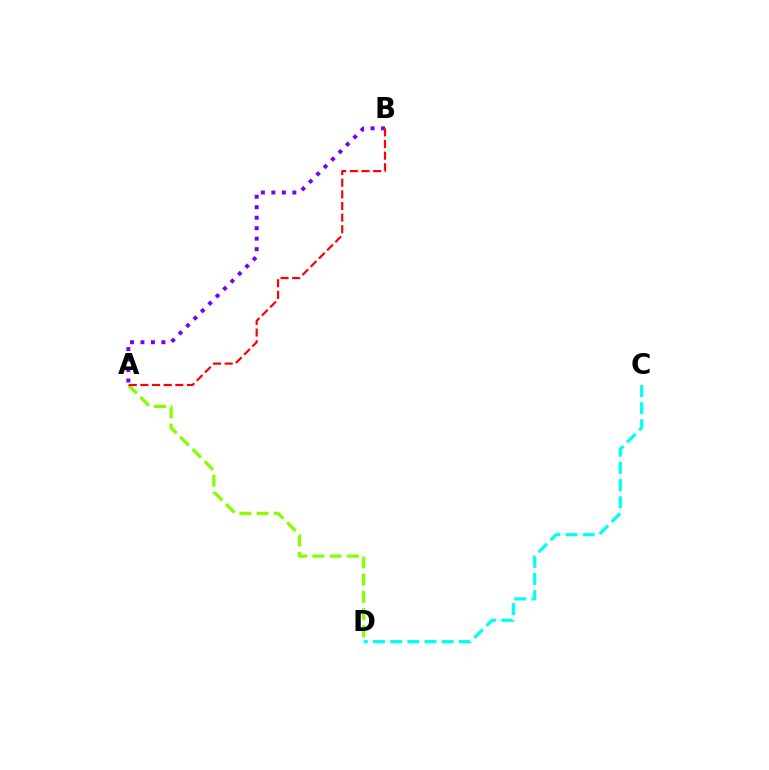{('A', 'D'): [{'color': '#84ff00', 'line_style': 'dashed', 'thickness': 2.34}], ('A', 'B'): [{'color': '#7200ff', 'line_style': 'dotted', 'thickness': 2.85}, {'color': '#ff0000', 'line_style': 'dashed', 'thickness': 1.58}], ('C', 'D'): [{'color': '#00fff6', 'line_style': 'dashed', 'thickness': 2.33}]}